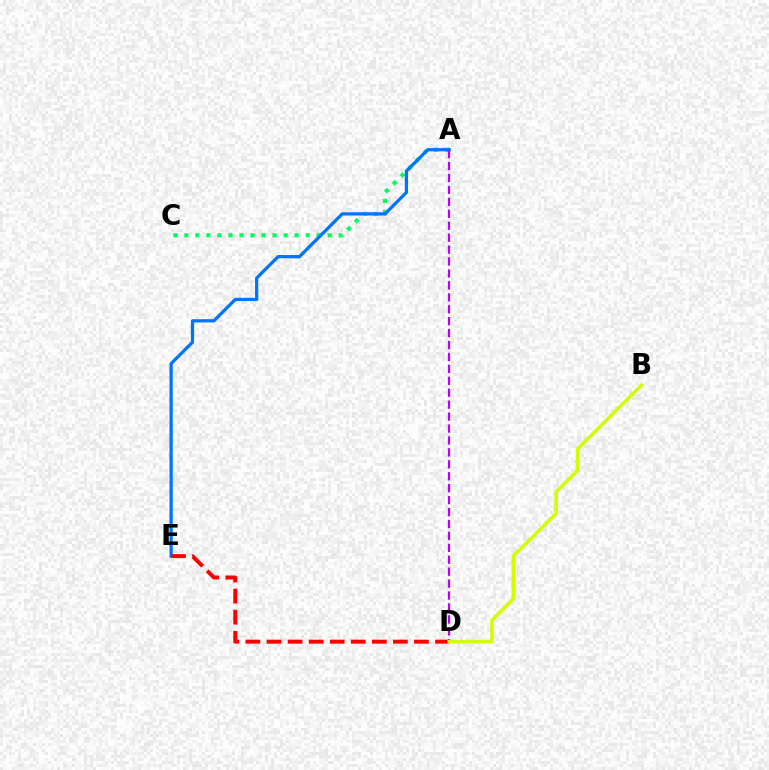{('A', 'C'): [{'color': '#00ff5c', 'line_style': 'dotted', 'thickness': 3.0}], ('A', 'E'): [{'color': '#0074ff', 'line_style': 'solid', 'thickness': 2.34}], ('A', 'D'): [{'color': '#b900ff', 'line_style': 'dashed', 'thickness': 1.62}], ('D', 'E'): [{'color': '#ff0000', 'line_style': 'dashed', 'thickness': 2.86}], ('B', 'D'): [{'color': '#d1ff00', 'line_style': 'solid', 'thickness': 2.53}]}